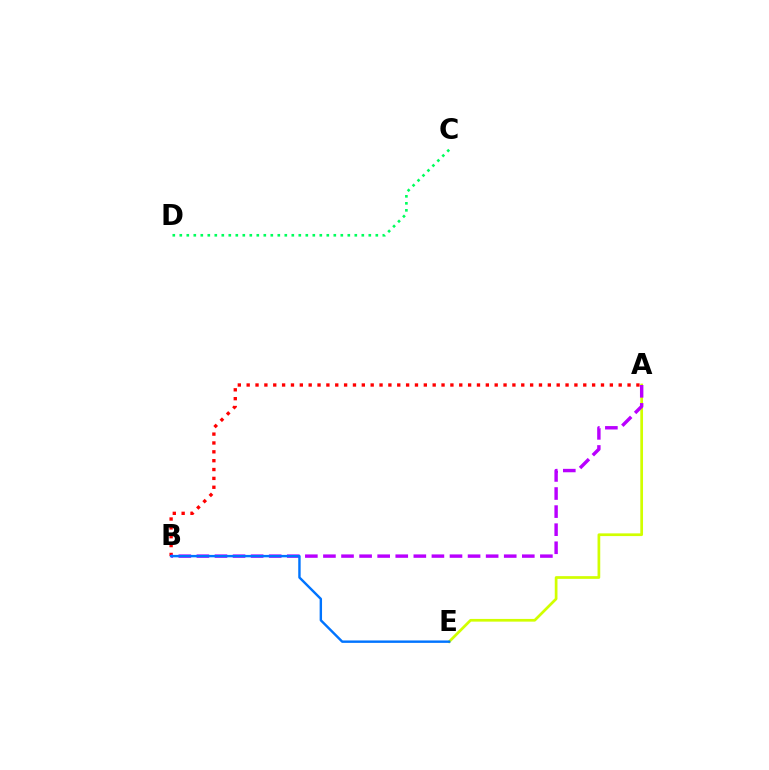{('A', 'B'): [{'color': '#ff0000', 'line_style': 'dotted', 'thickness': 2.41}, {'color': '#b900ff', 'line_style': 'dashed', 'thickness': 2.46}], ('A', 'E'): [{'color': '#d1ff00', 'line_style': 'solid', 'thickness': 1.95}], ('B', 'E'): [{'color': '#0074ff', 'line_style': 'solid', 'thickness': 1.73}], ('C', 'D'): [{'color': '#00ff5c', 'line_style': 'dotted', 'thickness': 1.9}]}